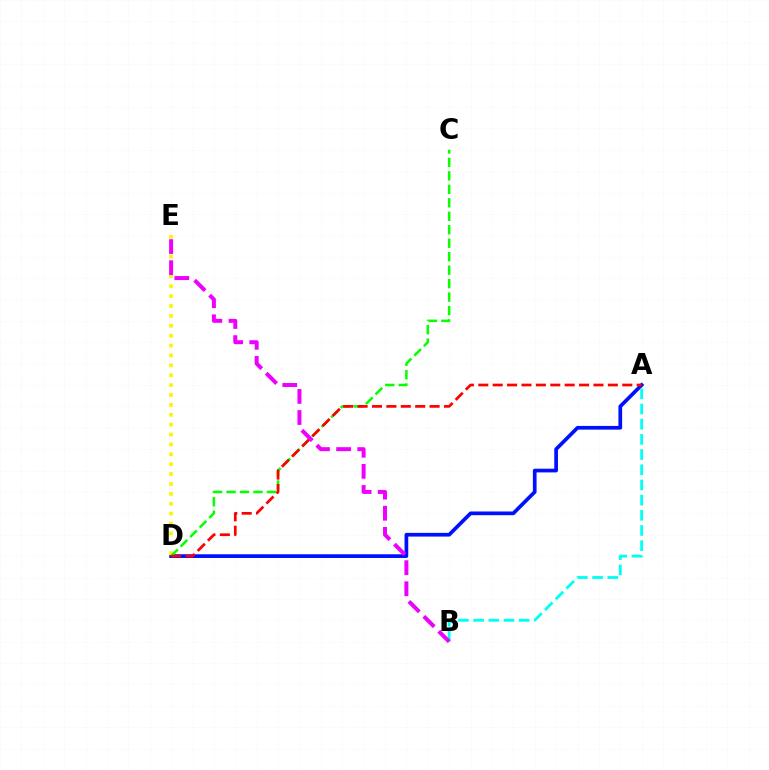{('A', 'D'): [{'color': '#0010ff', 'line_style': 'solid', 'thickness': 2.67}, {'color': '#ff0000', 'line_style': 'dashed', 'thickness': 1.96}], ('D', 'E'): [{'color': '#fcf500', 'line_style': 'dotted', 'thickness': 2.69}], ('A', 'B'): [{'color': '#00fff6', 'line_style': 'dashed', 'thickness': 2.06}], ('C', 'D'): [{'color': '#08ff00', 'line_style': 'dashed', 'thickness': 1.83}], ('B', 'E'): [{'color': '#ee00ff', 'line_style': 'dashed', 'thickness': 2.87}]}